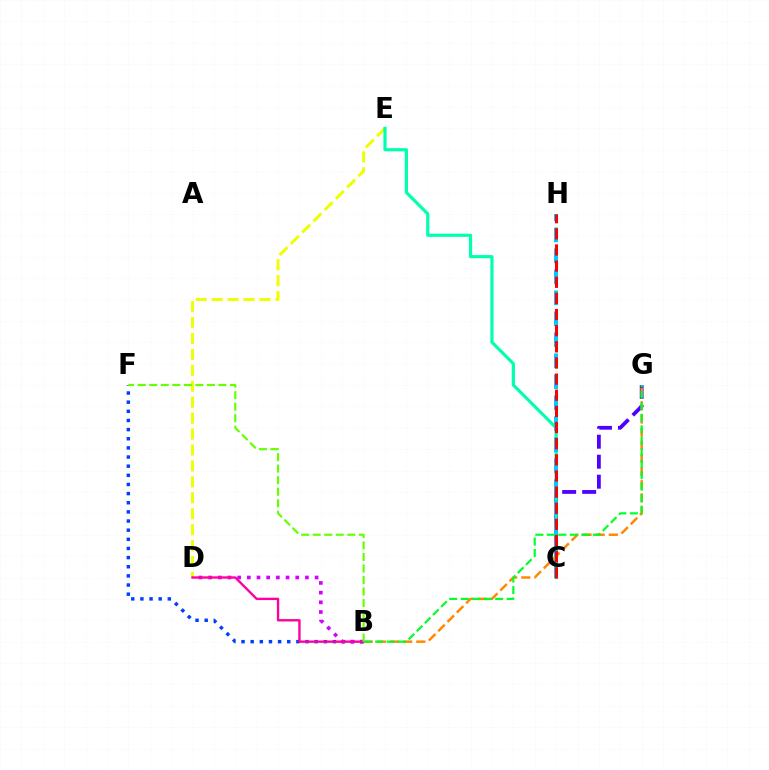{('D', 'E'): [{'color': '#eeff00', 'line_style': 'dashed', 'thickness': 2.16}], ('C', 'G'): [{'color': '#4f00ff', 'line_style': 'dashed', 'thickness': 2.72}], ('B', 'G'): [{'color': '#ff8800', 'line_style': 'dashed', 'thickness': 1.79}, {'color': '#00ff27', 'line_style': 'dashed', 'thickness': 1.56}], ('C', 'E'): [{'color': '#00ffaf', 'line_style': 'solid', 'thickness': 2.29}], ('B', 'F'): [{'color': '#003fff', 'line_style': 'dotted', 'thickness': 2.48}, {'color': '#66ff00', 'line_style': 'dashed', 'thickness': 1.57}], ('B', 'D'): [{'color': '#d600ff', 'line_style': 'dotted', 'thickness': 2.63}, {'color': '#ff00a0', 'line_style': 'solid', 'thickness': 1.71}], ('C', 'H'): [{'color': '#00c7ff', 'line_style': 'dashed', 'thickness': 2.85}, {'color': '#ff0000', 'line_style': 'dashed', 'thickness': 2.19}]}